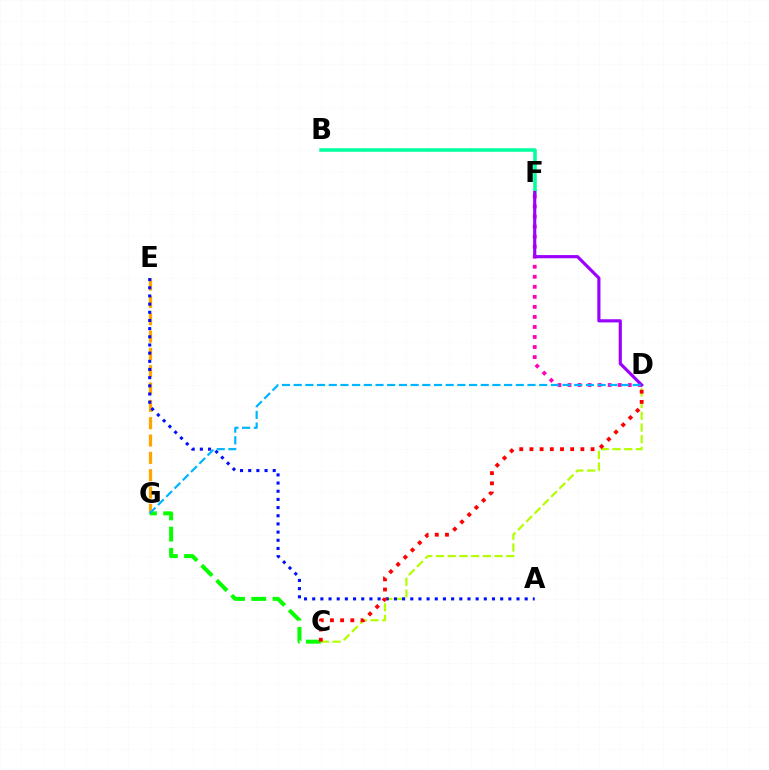{('C', 'D'): [{'color': '#b3ff00', 'line_style': 'dashed', 'thickness': 1.59}, {'color': '#ff0000', 'line_style': 'dotted', 'thickness': 2.77}], ('B', 'F'): [{'color': '#00ff9d', 'line_style': 'solid', 'thickness': 2.54}], ('E', 'G'): [{'color': '#ffa500', 'line_style': 'dashed', 'thickness': 2.35}], ('C', 'G'): [{'color': '#08ff00', 'line_style': 'dashed', 'thickness': 2.88}], ('D', 'F'): [{'color': '#ff00bd', 'line_style': 'dotted', 'thickness': 2.73}, {'color': '#9b00ff', 'line_style': 'solid', 'thickness': 2.27}], ('A', 'E'): [{'color': '#0010ff', 'line_style': 'dotted', 'thickness': 2.22}], ('D', 'G'): [{'color': '#00b5ff', 'line_style': 'dashed', 'thickness': 1.59}]}